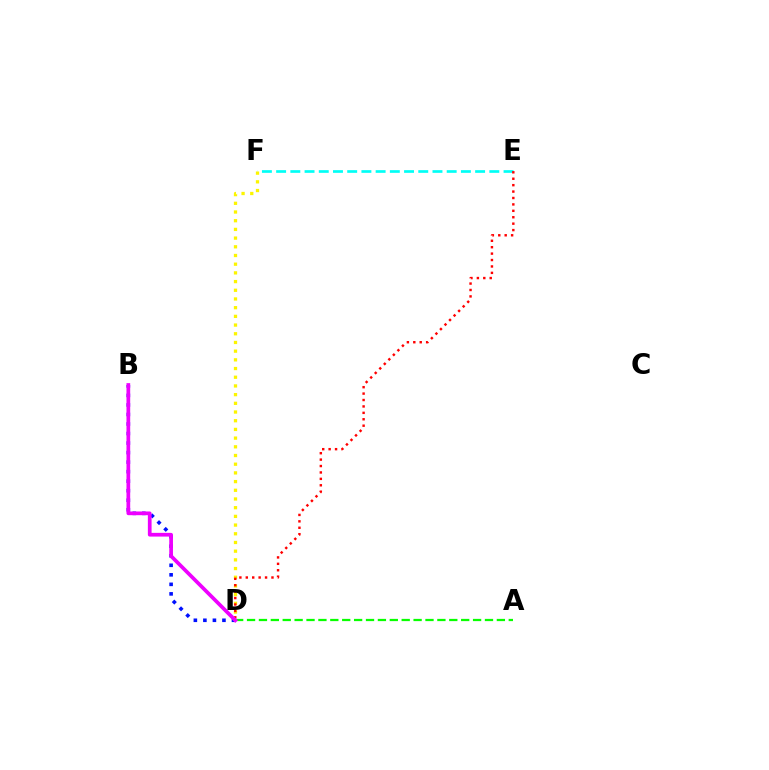{('E', 'F'): [{'color': '#00fff6', 'line_style': 'dashed', 'thickness': 1.93}], ('D', 'F'): [{'color': '#fcf500', 'line_style': 'dotted', 'thickness': 2.36}], ('B', 'D'): [{'color': '#0010ff', 'line_style': 'dotted', 'thickness': 2.59}, {'color': '#ee00ff', 'line_style': 'solid', 'thickness': 2.68}], ('A', 'D'): [{'color': '#08ff00', 'line_style': 'dashed', 'thickness': 1.62}], ('D', 'E'): [{'color': '#ff0000', 'line_style': 'dotted', 'thickness': 1.74}]}